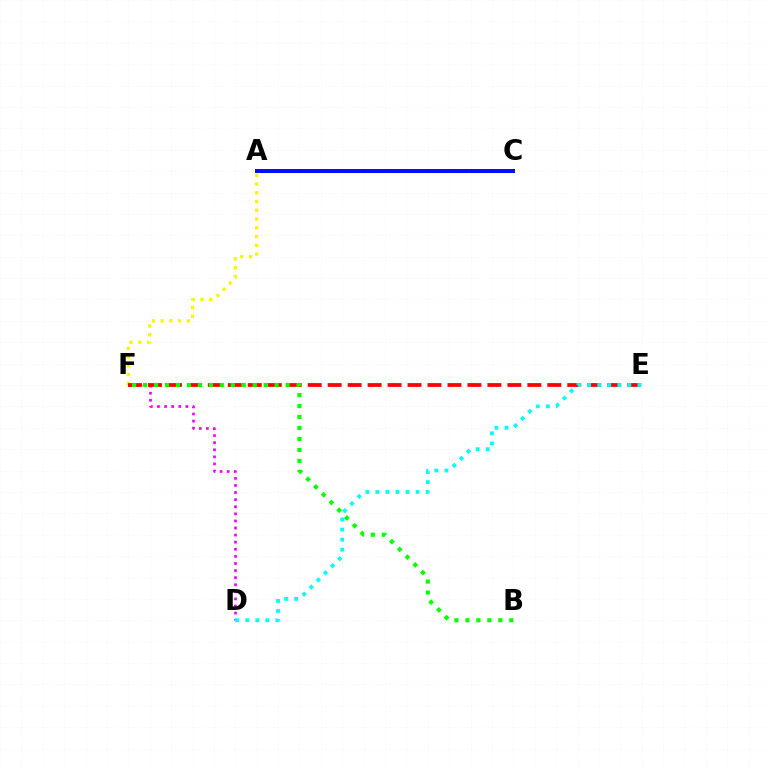{('D', 'F'): [{'color': '#ee00ff', 'line_style': 'dotted', 'thickness': 1.93}], ('A', 'F'): [{'color': '#fcf500', 'line_style': 'dotted', 'thickness': 2.38}], ('E', 'F'): [{'color': '#ff0000', 'line_style': 'dashed', 'thickness': 2.71}], ('A', 'C'): [{'color': '#0010ff', 'line_style': 'solid', 'thickness': 2.88}], ('B', 'F'): [{'color': '#08ff00', 'line_style': 'dotted', 'thickness': 2.98}], ('D', 'E'): [{'color': '#00fff6', 'line_style': 'dotted', 'thickness': 2.73}]}